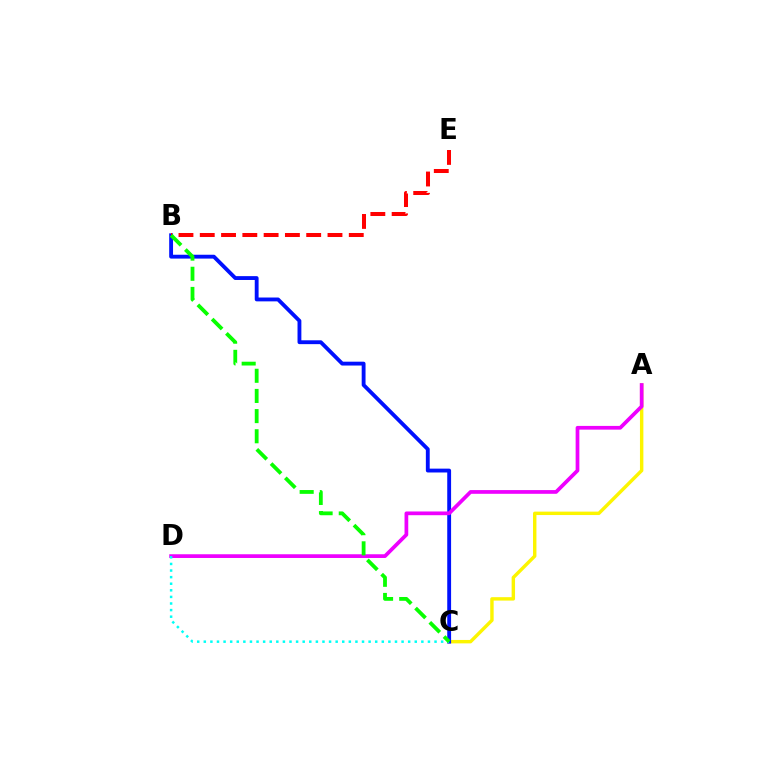{('A', 'C'): [{'color': '#fcf500', 'line_style': 'solid', 'thickness': 2.46}], ('B', 'C'): [{'color': '#0010ff', 'line_style': 'solid', 'thickness': 2.77}, {'color': '#08ff00', 'line_style': 'dashed', 'thickness': 2.74}], ('B', 'E'): [{'color': '#ff0000', 'line_style': 'dashed', 'thickness': 2.89}], ('A', 'D'): [{'color': '#ee00ff', 'line_style': 'solid', 'thickness': 2.68}], ('C', 'D'): [{'color': '#00fff6', 'line_style': 'dotted', 'thickness': 1.79}]}